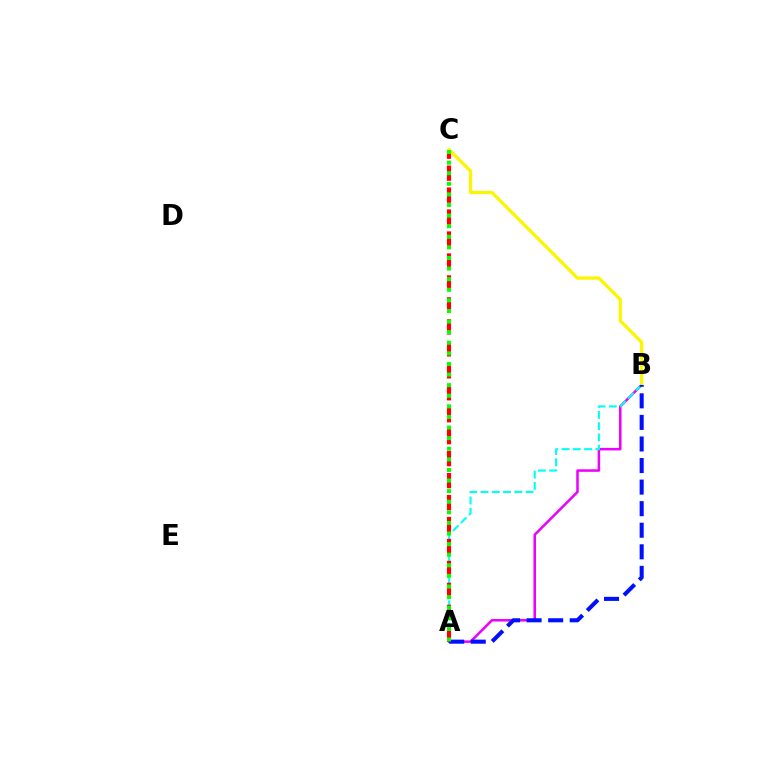{('A', 'B'): [{'color': '#ee00ff', 'line_style': 'solid', 'thickness': 1.82}, {'color': '#00fff6', 'line_style': 'dashed', 'thickness': 1.53}, {'color': '#0010ff', 'line_style': 'dashed', 'thickness': 2.93}], ('B', 'C'): [{'color': '#fcf500', 'line_style': 'solid', 'thickness': 2.35}], ('A', 'C'): [{'color': '#ff0000', 'line_style': 'dashed', 'thickness': 2.98}, {'color': '#08ff00', 'line_style': 'dotted', 'thickness': 2.88}]}